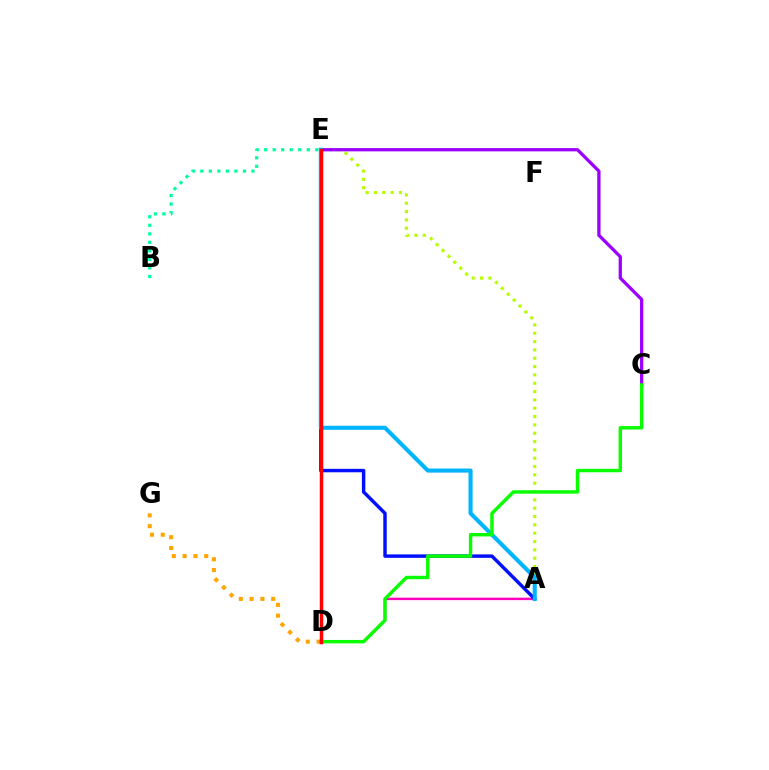{('B', 'E'): [{'color': '#00ff9d', 'line_style': 'dotted', 'thickness': 2.32}], ('A', 'E'): [{'color': '#b3ff00', 'line_style': 'dotted', 'thickness': 2.26}, {'color': '#0010ff', 'line_style': 'solid', 'thickness': 2.48}, {'color': '#00b5ff', 'line_style': 'solid', 'thickness': 2.94}], ('D', 'G'): [{'color': '#ffa500', 'line_style': 'dotted', 'thickness': 2.94}], ('A', 'D'): [{'color': '#ff00bd', 'line_style': 'solid', 'thickness': 1.77}], ('C', 'E'): [{'color': '#9b00ff', 'line_style': 'solid', 'thickness': 2.36}], ('C', 'D'): [{'color': '#08ff00', 'line_style': 'solid', 'thickness': 2.46}], ('D', 'E'): [{'color': '#ff0000', 'line_style': 'solid', 'thickness': 2.51}]}